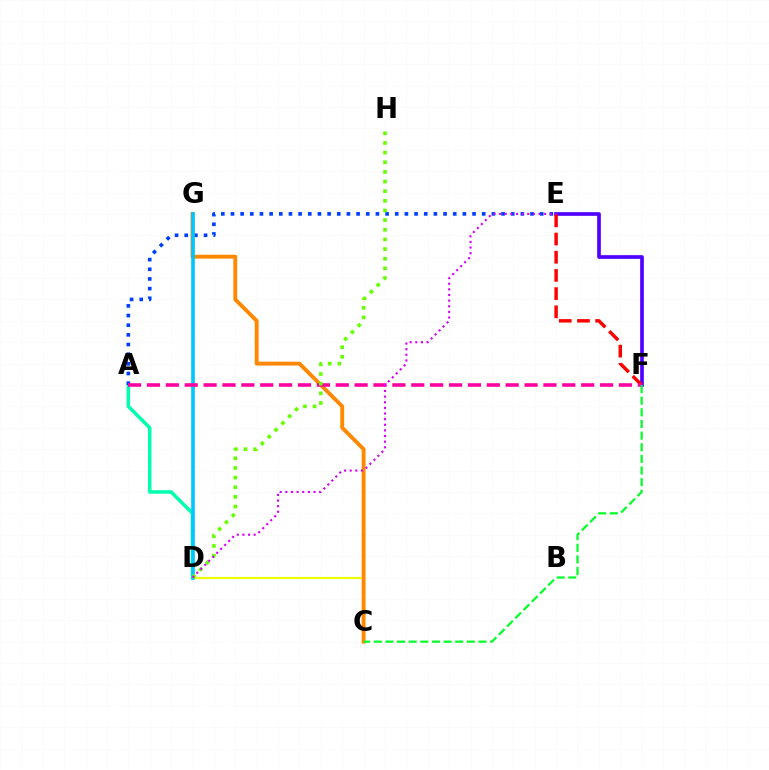{('A', 'D'): [{'color': '#00ffaf', 'line_style': 'solid', 'thickness': 2.53}], ('A', 'E'): [{'color': '#003fff', 'line_style': 'dotted', 'thickness': 2.63}], ('C', 'D'): [{'color': '#eeff00', 'line_style': 'solid', 'thickness': 1.57}], ('E', 'F'): [{'color': '#4f00ff', 'line_style': 'solid', 'thickness': 2.65}, {'color': '#ff0000', 'line_style': 'dashed', 'thickness': 2.47}], ('C', 'G'): [{'color': '#ff8800', 'line_style': 'solid', 'thickness': 2.79}], ('D', 'G'): [{'color': '#00c7ff', 'line_style': 'solid', 'thickness': 2.61}], ('A', 'F'): [{'color': '#ff00a0', 'line_style': 'dashed', 'thickness': 2.56}], ('C', 'F'): [{'color': '#00ff27', 'line_style': 'dashed', 'thickness': 1.58}], ('D', 'H'): [{'color': '#66ff00', 'line_style': 'dotted', 'thickness': 2.62}], ('D', 'E'): [{'color': '#d600ff', 'line_style': 'dotted', 'thickness': 1.53}]}